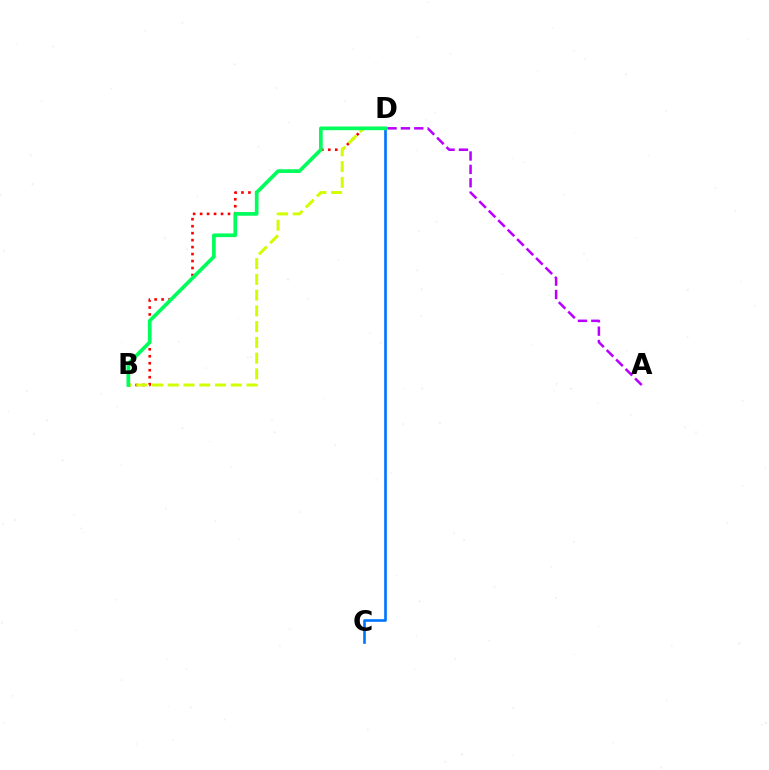{('C', 'D'): [{'color': '#0074ff', 'line_style': 'solid', 'thickness': 1.89}], ('B', 'D'): [{'color': '#ff0000', 'line_style': 'dotted', 'thickness': 1.89}, {'color': '#d1ff00', 'line_style': 'dashed', 'thickness': 2.14}, {'color': '#00ff5c', 'line_style': 'solid', 'thickness': 2.66}], ('A', 'D'): [{'color': '#b900ff', 'line_style': 'dashed', 'thickness': 1.82}]}